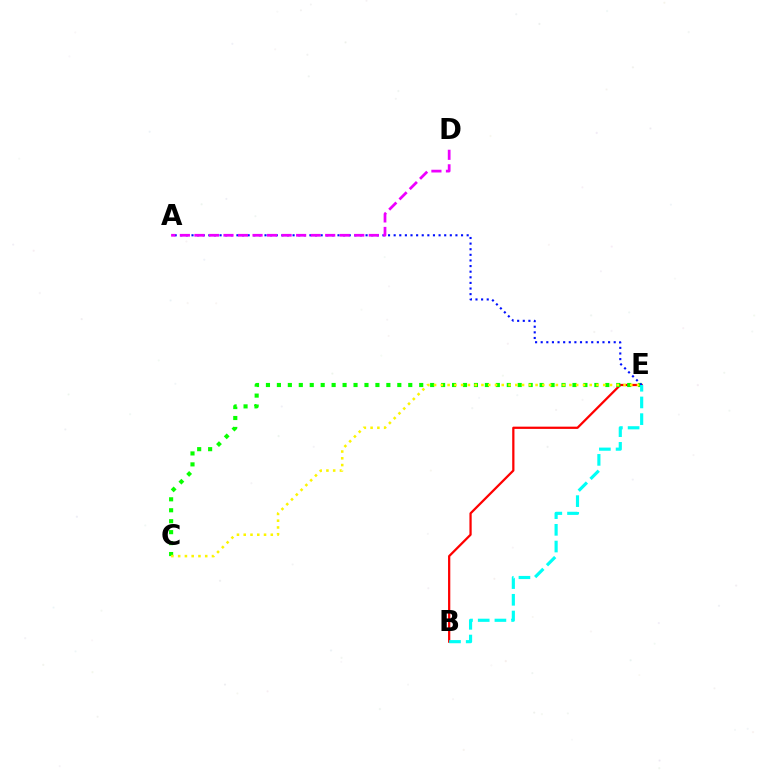{('B', 'E'): [{'color': '#ff0000', 'line_style': 'solid', 'thickness': 1.62}, {'color': '#00fff6', 'line_style': 'dashed', 'thickness': 2.27}], ('C', 'E'): [{'color': '#08ff00', 'line_style': 'dotted', 'thickness': 2.97}, {'color': '#fcf500', 'line_style': 'dotted', 'thickness': 1.84}], ('A', 'E'): [{'color': '#0010ff', 'line_style': 'dotted', 'thickness': 1.53}], ('A', 'D'): [{'color': '#ee00ff', 'line_style': 'dashed', 'thickness': 1.97}]}